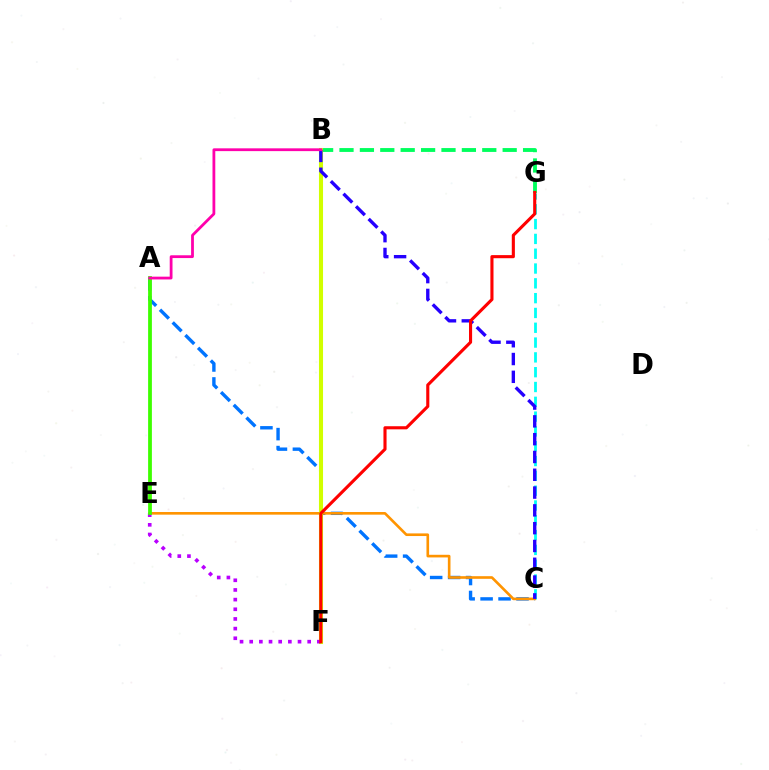{('B', 'G'): [{'color': '#00ff5c', 'line_style': 'dashed', 'thickness': 2.77}], ('C', 'G'): [{'color': '#00fff6', 'line_style': 'dashed', 'thickness': 2.01}], ('A', 'C'): [{'color': '#0074ff', 'line_style': 'dashed', 'thickness': 2.44}], ('C', 'E'): [{'color': '#ff9400', 'line_style': 'solid', 'thickness': 1.9}], ('B', 'F'): [{'color': '#d1ff00', 'line_style': 'solid', 'thickness': 2.94}], ('E', 'F'): [{'color': '#b900ff', 'line_style': 'dotted', 'thickness': 2.63}], ('B', 'C'): [{'color': '#2500ff', 'line_style': 'dashed', 'thickness': 2.42}], ('A', 'E'): [{'color': '#3dff00', 'line_style': 'solid', 'thickness': 2.72}], ('F', 'G'): [{'color': '#ff0000', 'line_style': 'solid', 'thickness': 2.24}], ('A', 'B'): [{'color': '#ff00ac', 'line_style': 'solid', 'thickness': 2.01}]}